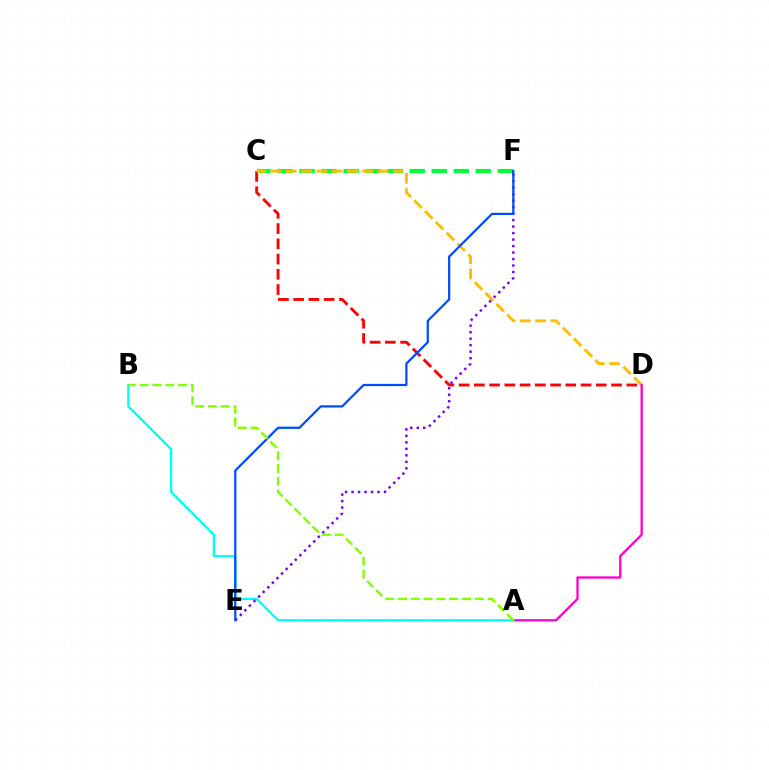{('C', 'D'): [{'color': '#ff0000', 'line_style': 'dashed', 'thickness': 2.07}, {'color': '#ffbd00', 'line_style': 'dashed', 'thickness': 2.08}], ('C', 'F'): [{'color': '#00ff39', 'line_style': 'dashed', 'thickness': 2.99}], ('A', 'D'): [{'color': '#ff00cf', 'line_style': 'solid', 'thickness': 1.66}], ('A', 'B'): [{'color': '#00fff6', 'line_style': 'solid', 'thickness': 1.67}, {'color': '#84ff00', 'line_style': 'dashed', 'thickness': 1.74}], ('E', 'F'): [{'color': '#7200ff', 'line_style': 'dotted', 'thickness': 1.76}, {'color': '#004bff', 'line_style': 'solid', 'thickness': 1.61}]}